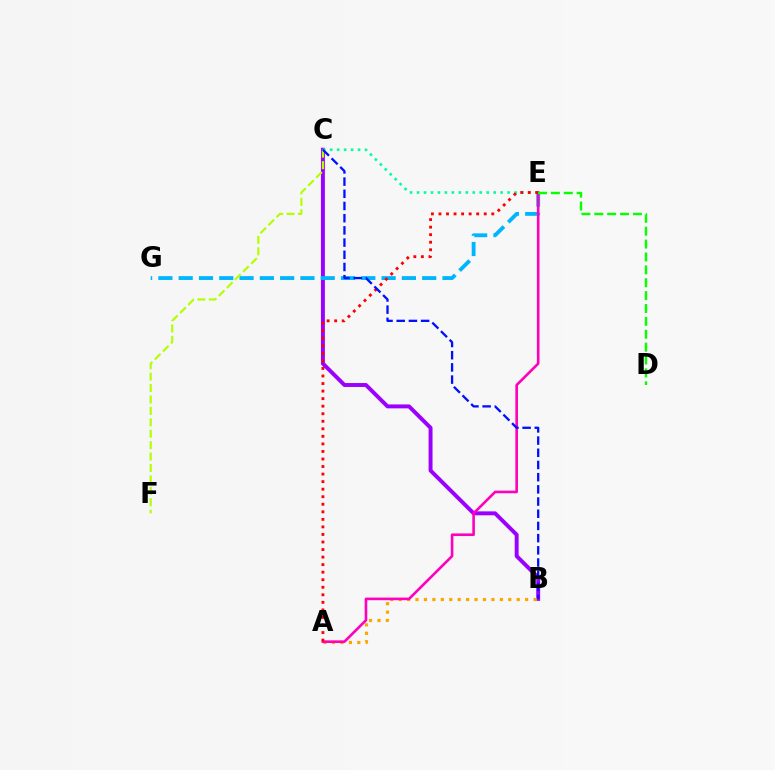{('B', 'C'): [{'color': '#9b00ff', 'line_style': 'solid', 'thickness': 2.83}, {'color': '#0010ff', 'line_style': 'dashed', 'thickness': 1.66}], ('A', 'B'): [{'color': '#ffa500', 'line_style': 'dotted', 'thickness': 2.29}], ('E', 'G'): [{'color': '#00b5ff', 'line_style': 'dashed', 'thickness': 2.76}], ('C', 'F'): [{'color': '#b3ff00', 'line_style': 'dashed', 'thickness': 1.55}], ('C', 'E'): [{'color': '#00ff9d', 'line_style': 'dotted', 'thickness': 1.89}], ('A', 'E'): [{'color': '#ff00bd', 'line_style': 'solid', 'thickness': 1.89}, {'color': '#ff0000', 'line_style': 'dotted', 'thickness': 2.05}], ('D', 'E'): [{'color': '#08ff00', 'line_style': 'dashed', 'thickness': 1.75}]}